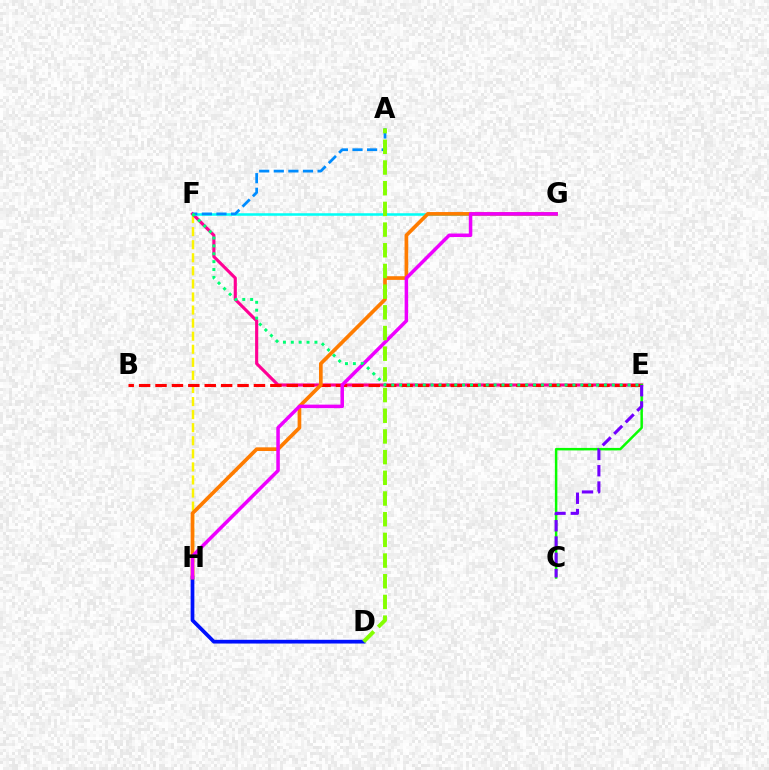{('F', 'H'): [{'color': '#fcf500', 'line_style': 'dashed', 'thickness': 1.78}], ('E', 'F'): [{'color': '#ff0094', 'line_style': 'solid', 'thickness': 2.25}, {'color': '#00ff74', 'line_style': 'dotted', 'thickness': 2.14}], ('B', 'E'): [{'color': '#ff0000', 'line_style': 'dashed', 'thickness': 2.23}], ('D', 'H'): [{'color': '#0010ff', 'line_style': 'solid', 'thickness': 2.68}], ('F', 'G'): [{'color': '#00fff6', 'line_style': 'solid', 'thickness': 1.82}], ('A', 'F'): [{'color': '#008cff', 'line_style': 'dashed', 'thickness': 1.98}], ('G', 'H'): [{'color': '#ff7c00', 'line_style': 'solid', 'thickness': 2.65}, {'color': '#ee00ff', 'line_style': 'solid', 'thickness': 2.53}], ('C', 'E'): [{'color': '#08ff00', 'line_style': 'solid', 'thickness': 1.79}, {'color': '#7200ff', 'line_style': 'dashed', 'thickness': 2.21}], ('A', 'D'): [{'color': '#84ff00', 'line_style': 'dashed', 'thickness': 2.81}]}